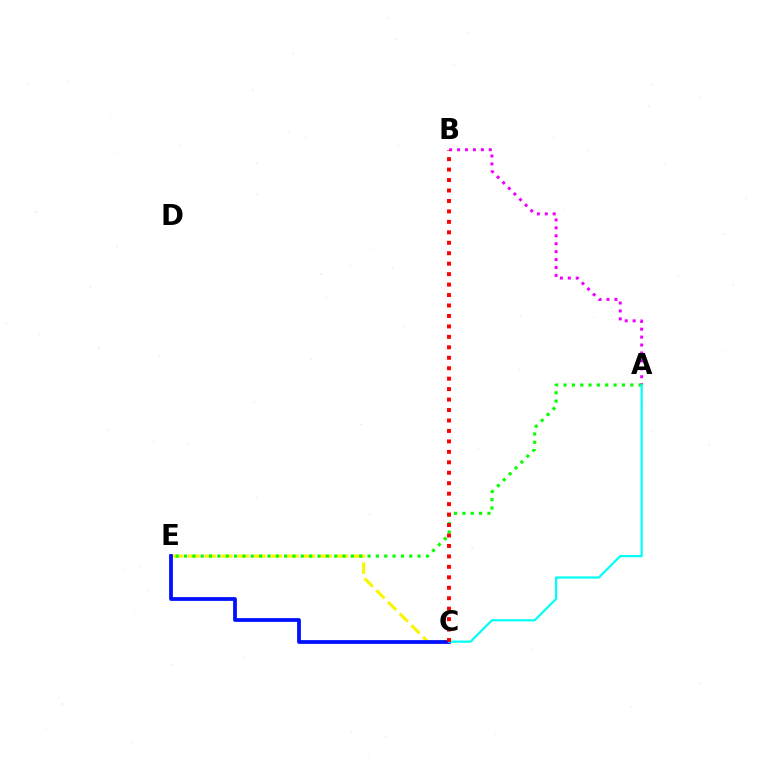{('C', 'E'): [{'color': '#fcf500', 'line_style': 'dashed', 'thickness': 2.25}, {'color': '#0010ff', 'line_style': 'solid', 'thickness': 2.71}], ('A', 'B'): [{'color': '#ee00ff', 'line_style': 'dotted', 'thickness': 2.15}], ('A', 'E'): [{'color': '#08ff00', 'line_style': 'dotted', 'thickness': 2.27}], ('A', 'C'): [{'color': '#00fff6', 'line_style': 'solid', 'thickness': 1.59}], ('B', 'C'): [{'color': '#ff0000', 'line_style': 'dotted', 'thickness': 2.84}]}